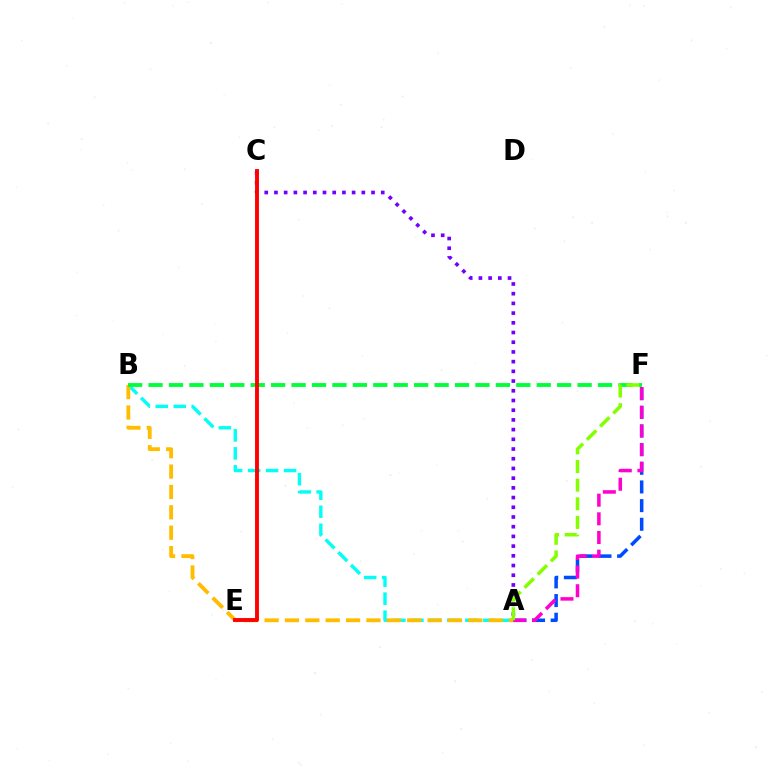{('A', 'C'): [{'color': '#7200ff', 'line_style': 'dotted', 'thickness': 2.64}], ('A', 'F'): [{'color': '#004bff', 'line_style': 'dashed', 'thickness': 2.54}, {'color': '#ff00cf', 'line_style': 'dashed', 'thickness': 2.54}, {'color': '#84ff00', 'line_style': 'dashed', 'thickness': 2.53}], ('A', 'B'): [{'color': '#00fff6', 'line_style': 'dashed', 'thickness': 2.44}, {'color': '#ffbd00', 'line_style': 'dashed', 'thickness': 2.77}], ('B', 'F'): [{'color': '#00ff39', 'line_style': 'dashed', 'thickness': 2.78}], ('C', 'E'): [{'color': '#ff0000', 'line_style': 'solid', 'thickness': 2.81}]}